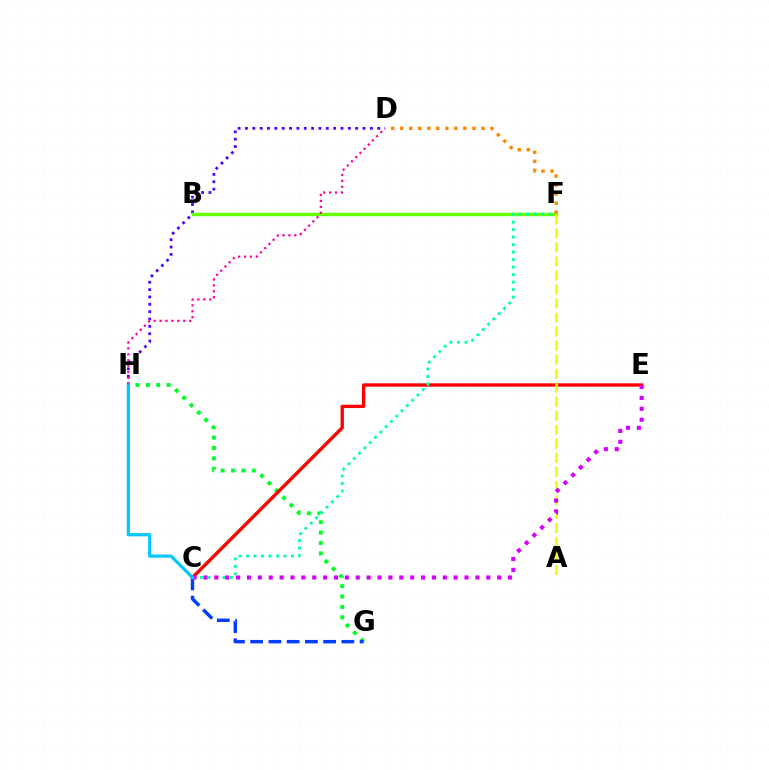{('G', 'H'): [{'color': '#00ff27', 'line_style': 'dotted', 'thickness': 2.83}], ('D', 'H'): [{'color': '#4f00ff', 'line_style': 'dotted', 'thickness': 2.0}, {'color': '#ff00a0', 'line_style': 'dotted', 'thickness': 1.61}], ('C', 'E'): [{'color': '#ff0000', 'line_style': 'solid', 'thickness': 2.4}, {'color': '#d600ff', 'line_style': 'dotted', 'thickness': 2.96}], ('B', 'F'): [{'color': '#66ff00', 'line_style': 'solid', 'thickness': 2.46}], ('C', 'F'): [{'color': '#00ffaf', 'line_style': 'dotted', 'thickness': 2.04}], ('A', 'F'): [{'color': '#eeff00', 'line_style': 'dashed', 'thickness': 1.91}], ('D', 'F'): [{'color': '#ff8800', 'line_style': 'dotted', 'thickness': 2.45}], ('C', 'G'): [{'color': '#003fff', 'line_style': 'dashed', 'thickness': 2.48}], ('C', 'H'): [{'color': '#00c7ff', 'line_style': 'solid', 'thickness': 2.31}]}